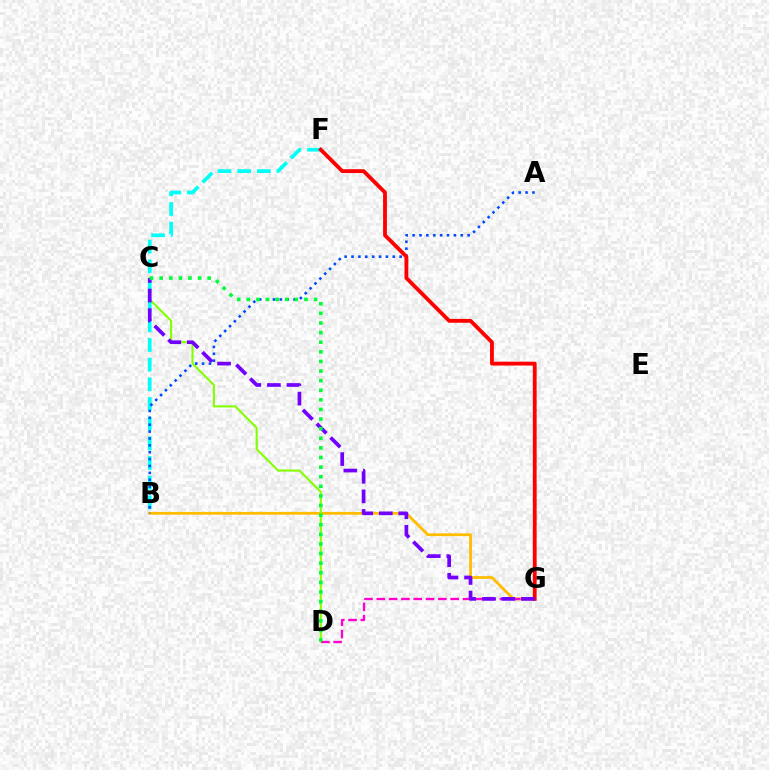{('B', 'G'): [{'color': '#ffbd00', 'line_style': 'solid', 'thickness': 2.0}], ('C', 'D'): [{'color': '#84ff00', 'line_style': 'solid', 'thickness': 1.51}, {'color': '#00ff39', 'line_style': 'dotted', 'thickness': 2.61}], ('B', 'F'): [{'color': '#00fff6', 'line_style': 'dashed', 'thickness': 2.67}], ('D', 'G'): [{'color': '#ff00cf', 'line_style': 'dashed', 'thickness': 1.67}], ('A', 'B'): [{'color': '#004bff', 'line_style': 'dotted', 'thickness': 1.87}], ('F', 'G'): [{'color': '#ff0000', 'line_style': 'solid', 'thickness': 2.76}], ('C', 'G'): [{'color': '#7200ff', 'line_style': 'dashed', 'thickness': 2.66}]}